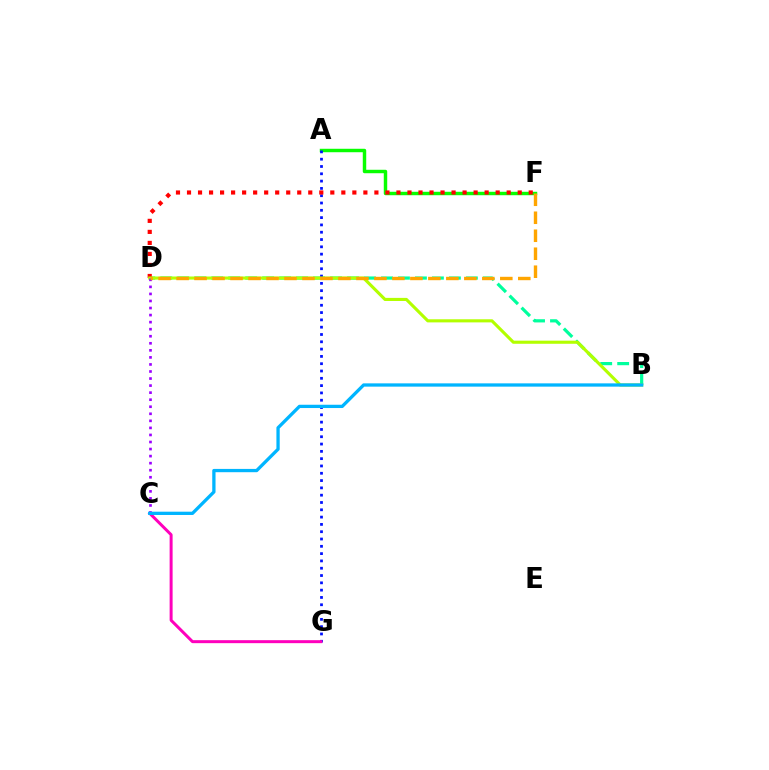{('A', 'F'): [{'color': '#08ff00', 'line_style': 'solid', 'thickness': 2.48}], ('B', 'D'): [{'color': '#00ff9d', 'line_style': 'dashed', 'thickness': 2.31}, {'color': '#b3ff00', 'line_style': 'solid', 'thickness': 2.24}], ('A', 'G'): [{'color': '#0010ff', 'line_style': 'dotted', 'thickness': 1.98}], ('D', 'F'): [{'color': '#ff0000', 'line_style': 'dotted', 'thickness': 3.0}, {'color': '#ffa500', 'line_style': 'dashed', 'thickness': 2.44}], ('C', 'G'): [{'color': '#ff00bd', 'line_style': 'solid', 'thickness': 2.15}], ('C', 'D'): [{'color': '#9b00ff', 'line_style': 'dotted', 'thickness': 1.92}], ('B', 'C'): [{'color': '#00b5ff', 'line_style': 'solid', 'thickness': 2.37}]}